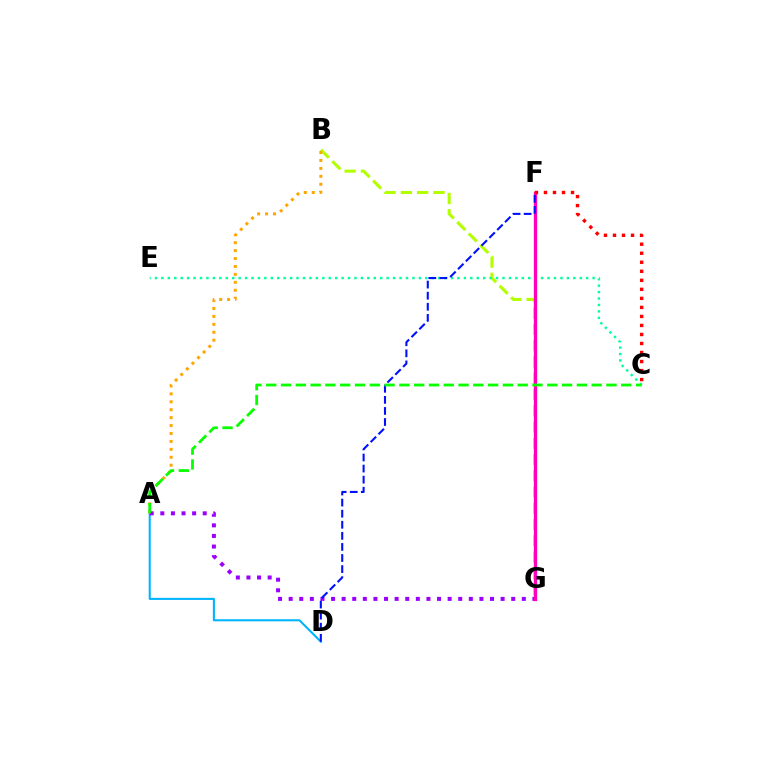{('B', 'G'): [{'color': '#b3ff00', 'line_style': 'dashed', 'thickness': 2.21}], ('A', 'D'): [{'color': '#00b5ff', 'line_style': 'solid', 'thickness': 1.5}], ('A', 'B'): [{'color': '#ffa500', 'line_style': 'dotted', 'thickness': 2.15}], ('C', 'E'): [{'color': '#00ff9d', 'line_style': 'dotted', 'thickness': 1.75}], ('A', 'G'): [{'color': '#9b00ff', 'line_style': 'dotted', 'thickness': 2.88}], ('F', 'G'): [{'color': '#ff00bd', 'line_style': 'solid', 'thickness': 2.37}], ('C', 'F'): [{'color': '#ff0000', 'line_style': 'dotted', 'thickness': 2.45}], ('D', 'F'): [{'color': '#0010ff', 'line_style': 'dashed', 'thickness': 1.51}], ('A', 'C'): [{'color': '#08ff00', 'line_style': 'dashed', 'thickness': 2.01}]}